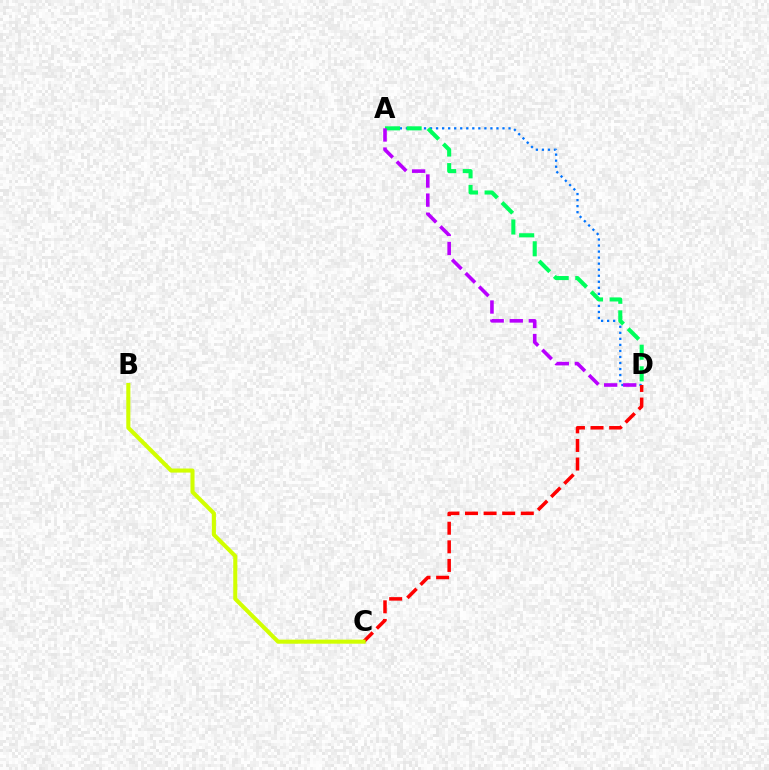{('A', 'D'): [{'color': '#0074ff', 'line_style': 'dotted', 'thickness': 1.64}, {'color': '#00ff5c', 'line_style': 'dashed', 'thickness': 2.93}, {'color': '#b900ff', 'line_style': 'dashed', 'thickness': 2.59}], ('C', 'D'): [{'color': '#ff0000', 'line_style': 'dashed', 'thickness': 2.53}], ('B', 'C'): [{'color': '#d1ff00', 'line_style': 'solid', 'thickness': 2.93}]}